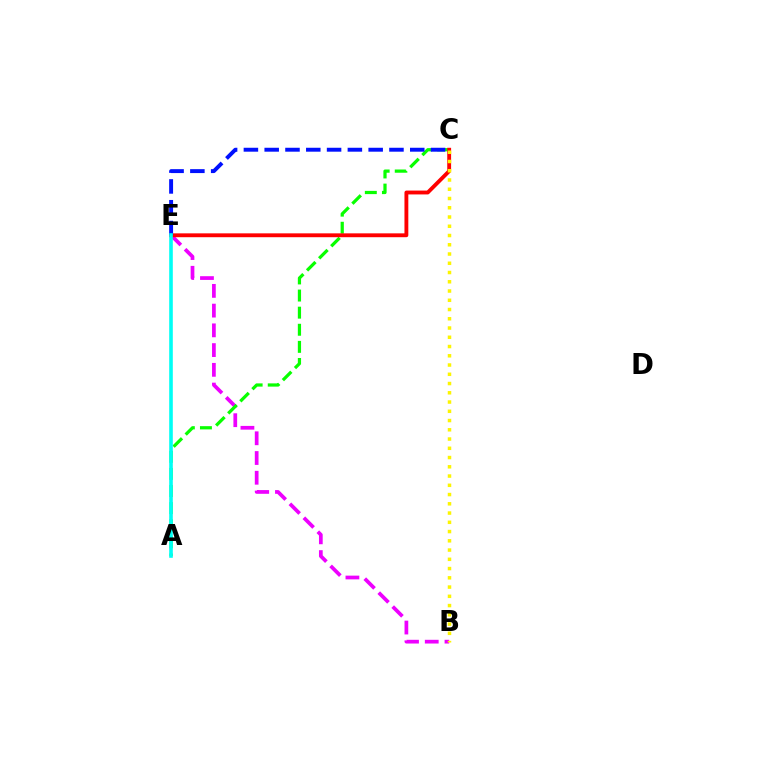{('B', 'E'): [{'color': '#ee00ff', 'line_style': 'dashed', 'thickness': 2.68}], ('A', 'C'): [{'color': '#08ff00', 'line_style': 'dashed', 'thickness': 2.32}], ('C', 'E'): [{'color': '#ff0000', 'line_style': 'solid', 'thickness': 2.78}, {'color': '#0010ff', 'line_style': 'dashed', 'thickness': 2.82}], ('B', 'C'): [{'color': '#fcf500', 'line_style': 'dotted', 'thickness': 2.51}], ('A', 'E'): [{'color': '#00fff6', 'line_style': 'solid', 'thickness': 2.6}]}